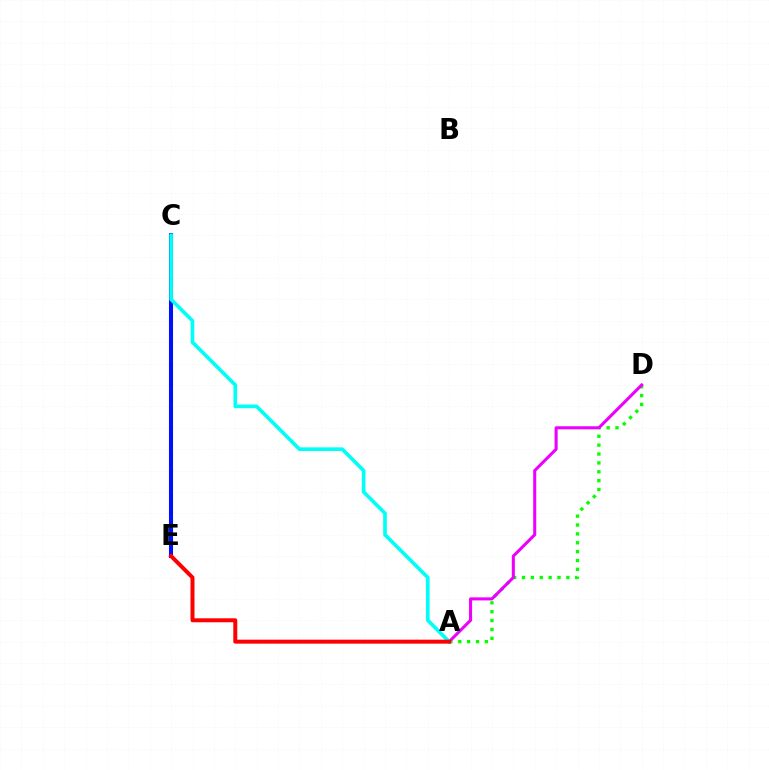{('A', 'D'): [{'color': '#08ff00', 'line_style': 'dotted', 'thickness': 2.41}, {'color': '#ee00ff', 'line_style': 'solid', 'thickness': 2.2}], ('C', 'E'): [{'color': '#fcf500', 'line_style': 'dotted', 'thickness': 2.34}, {'color': '#0010ff', 'line_style': 'solid', 'thickness': 2.93}], ('A', 'C'): [{'color': '#00fff6', 'line_style': 'solid', 'thickness': 2.63}], ('A', 'E'): [{'color': '#ff0000', 'line_style': 'solid', 'thickness': 2.86}]}